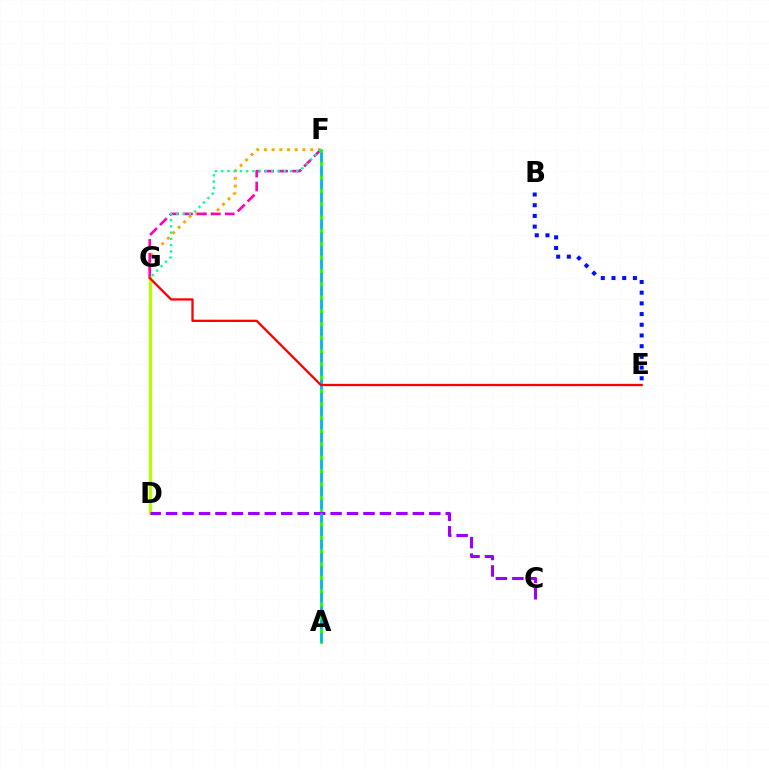{('B', 'E'): [{'color': '#0010ff', 'line_style': 'dotted', 'thickness': 2.91}], ('A', 'F'): [{'color': '#08ff00', 'line_style': 'solid', 'thickness': 1.94}, {'color': '#00b5ff', 'line_style': 'dashed', 'thickness': 1.81}], ('F', 'G'): [{'color': '#ffa500', 'line_style': 'dotted', 'thickness': 2.09}, {'color': '#ff00bd', 'line_style': 'dashed', 'thickness': 1.89}, {'color': '#00ff9d', 'line_style': 'dotted', 'thickness': 1.7}], ('D', 'G'): [{'color': '#b3ff00', 'line_style': 'solid', 'thickness': 2.32}], ('C', 'D'): [{'color': '#9b00ff', 'line_style': 'dashed', 'thickness': 2.23}], ('E', 'G'): [{'color': '#ff0000', 'line_style': 'solid', 'thickness': 1.65}]}